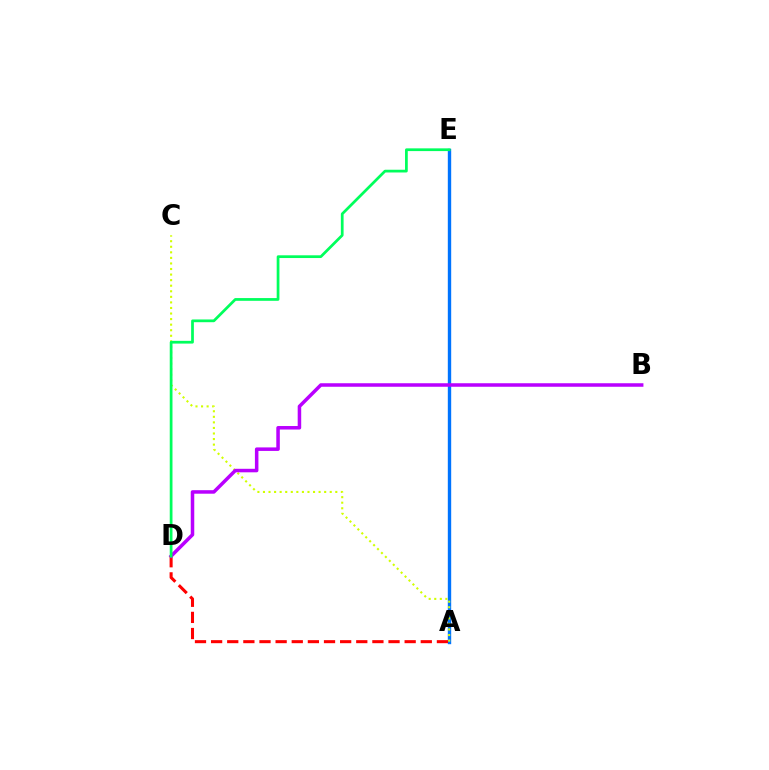{('A', 'E'): [{'color': '#0074ff', 'line_style': 'solid', 'thickness': 2.43}], ('A', 'D'): [{'color': '#ff0000', 'line_style': 'dashed', 'thickness': 2.19}], ('A', 'C'): [{'color': '#d1ff00', 'line_style': 'dotted', 'thickness': 1.51}], ('B', 'D'): [{'color': '#b900ff', 'line_style': 'solid', 'thickness': 2.53}], ('D', 'E'): [{'color': '#00ff5c', 'line_style': 'solid', 'thickness': 1.97}]}